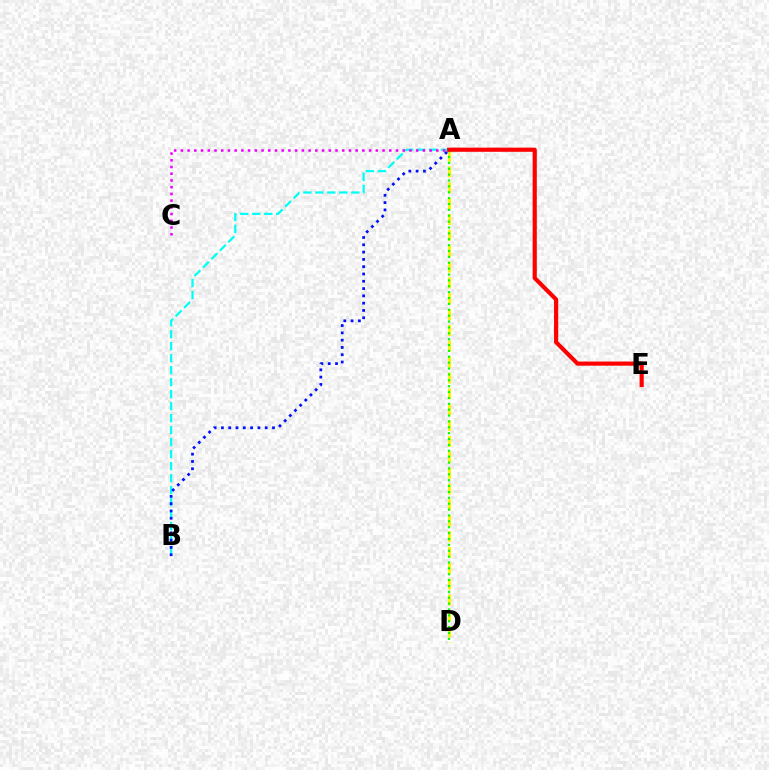{('A', 'B'): [{'color': '#00fff6', 'line_style': 'dashed', 'thickness': 1.63}, {'color': '#0010ff', 'line_style': 'dotted', 'thickness': 1.98}], ('A', 'C'): [{'color': '#ee00ff', 'line_style': 'dotted', 'thickness': 1.83}], ('A', 'D'): [{'color': '#fcf500', 'line_style': 'dashed', 'thickness': 2.15}, {'color': '#08ff00', 'line_style': 'dotted', 'thickness': 1.6}], ('A', 'E'): [{'color': '#ff0000', 'line_style': 'solid', 'thickness': 2.99}]}